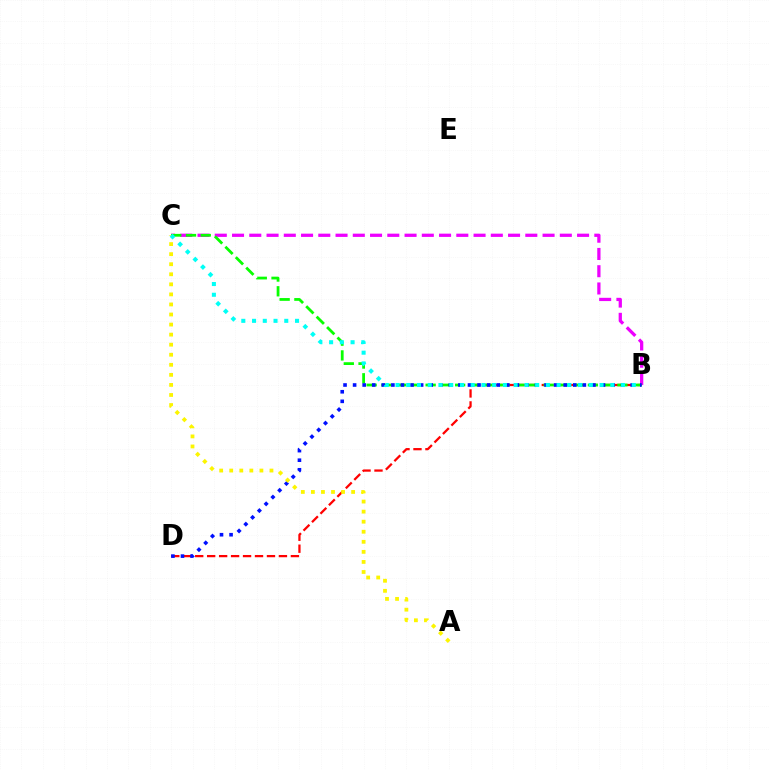{('B', 'D'): [{'color': '#ff0000', 'line_style': 'dashed', 'thickness': 1.62}, {'color': '#0010ff', 'line_style': 'dotted', 'thickness': 2.6}], ('B', 'C'): [{'color': '#ee00ff', 'line_style': 'dashed', 'thickness': 2.34}, {'color': '#08ff00', 'line_style': 'dashed', 'thickness': 2.0}, {'color': '#00fff6', 'line_style': 'dotted', 'thickness': 2.92}], ('A', 'C'): [{'color': '#fcf500', 'line_style': 'dotted', 'thickness': 2.73}]}